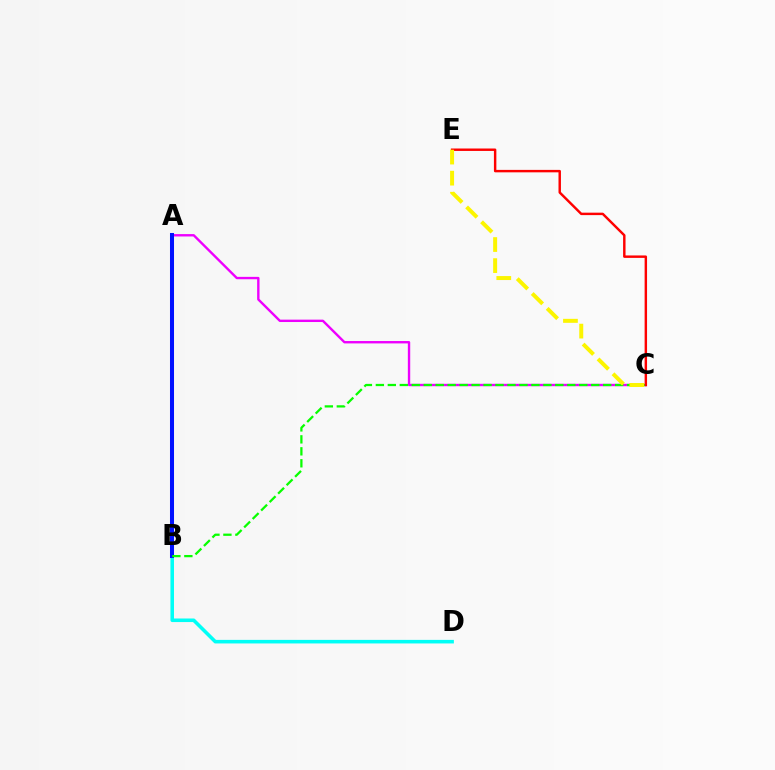{('B', 'D'): [{'color': '#00fff6', 'line_style': 'solid', 'thickness': 2.56}], ('A', 'C'): [{'color': '#ee00ff', 'line_style': 'solid', 'thickness': 1.72}], ('A', 'B'): [{'color': '#0010ff', 'line_style': 'solid', 'thickness': 2.9}], ('B', 'C'): [{'color': '#08ff00', 'line_style': 'dashed', 'thickness': 1.63}], ('C', 'E'): [{'color': '#ff0000', 'line_style': 'solid', 'thickness': 1.76}, {'color': '#fcf500', 'line_style': 'dashed', 'thickness': 2.86}]}